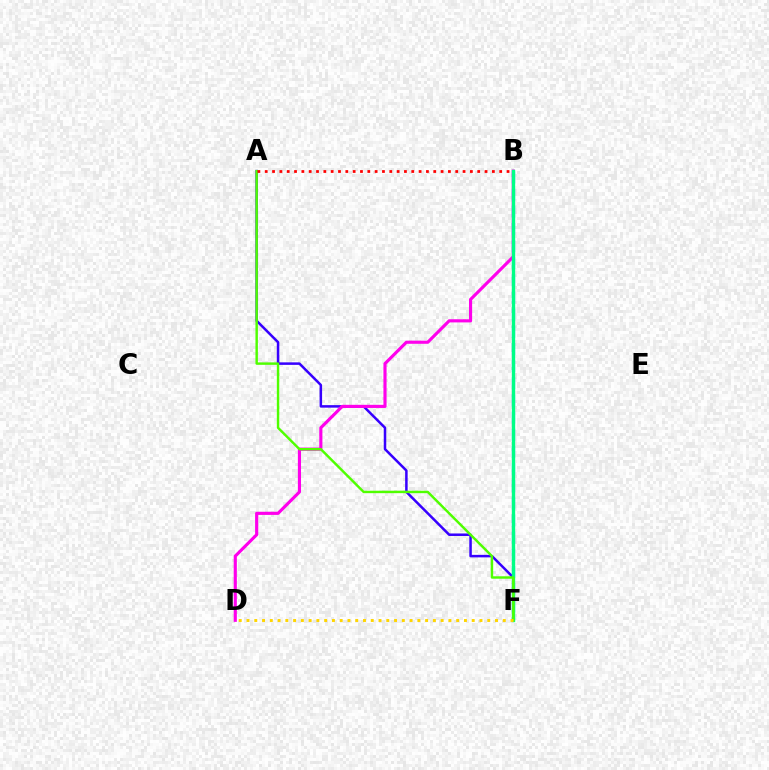{('B', 'F'): [{'color': '#009eff', 'line_style': 'dashed', 'thickness': 2.33}, {'color': '#00ff86', 'line_style': 'solid', 'thickness': 2.41}], ('A', 'F'): [{'color': '#3700ff', 'line_style': 'solid', 'thickness': 1.81}, {'color': '#4fff00', 'line_style': 'solid', 'thickness': 1.75}], ('B', 'D'): [{'color': '#ff00ed', 'line_style': 'solid', 'thickness': 2.26}], ('D', 'F'): [{'color': '#ffd500', 'line_style': 'dotted', 'thickness': 2.11}], ('A', 'B'): [{'color': '#ff0000', 'line_style': 'dotted', 'thickness': 1.99}]}